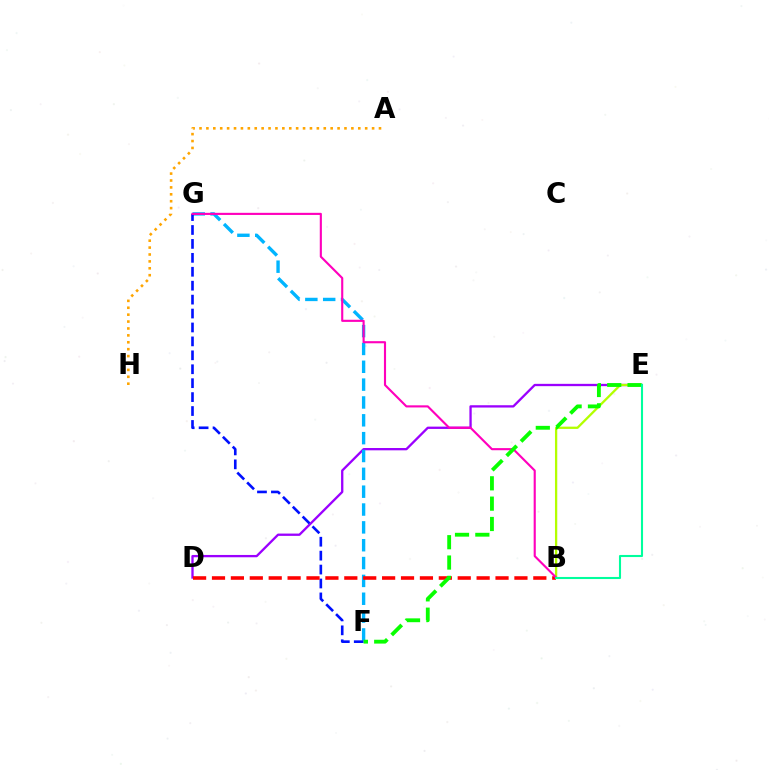{('D', 'E'): [{'color': '#9b00ff', 'line_style': 'solid', 'thickness': 1.66}], ('A', 'H'): [{'color': '#ffa500', 'line_style': 'dotted', 'thickness': 1.88}], ('F', 'G'): [{'color': '#00b5ff', 'line_style': 'dashed', 'thickness': 2.42}, {'color': '#0010ff', 'line_style': 'dashed', 'thickness': 1.89}], ('B', 'E'): [{'color': '#b3ff00', 'line_style': 'solid', 'thickness': 1.65}, {'color': '#00ff9d', 'line_style': 'solid', 'thickness': 1.51}], ('B', 'D'): [{'color': '#ff0000', 'line_style': 'dashed', 'thickness': 2.57}], ('B', 'G'): [{'color': '#ff00bd', 'line_style': 'solid', 'thickness': 1.53}], ('E', 'F'): [{'color': '#08ff00', 'line_style': 'dashed', 'thickness': 2.76}]}